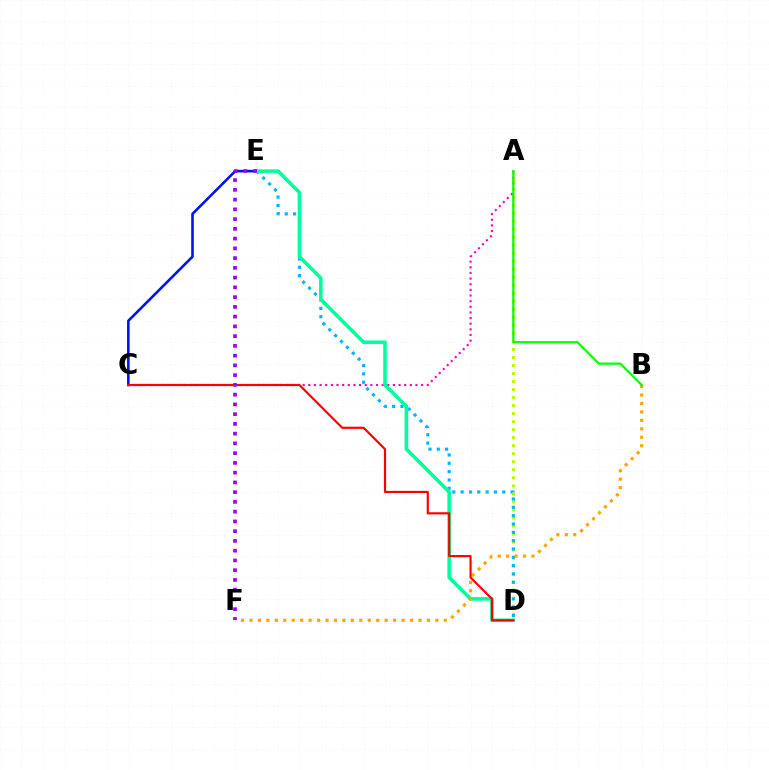{('C', 'E'): [{'color': '#0010ff', 'line_style': 'solid', 'thickness': 1.87}], ('A', 'C'): [{'color': '#ff00bd', 'line_style': 'dotted', 'thickness': 1.53}], ('A', 'D'): [{'color': '#b3ff00', 'line_style': 'dotted', 'thickness': 2.18}], ('D', 'E'): [{'color': '#00b5ff', 'line_style': 'dotted', 'thickness': 2.26}, {'color': '#00ff9d', 'line_style': 'solid', 'thickness': 2.57}], ('B', 'F'): [{'color': '#ffa500', 'line_style': 'dotted', 'thickness': 2.3}], ('C', 'D'): [{'color': '#ff0000', 'line_style': 'solid', 'thickness': 1.56}], ('E', 'F'): [{'color': '#9b00ff', 'line_style': 'dotted', 'thickness': 2.65}], ('A', 'B'): [{'color': '#08ff00', 'line_style': 'solid', 'thickness': 1.6}]}